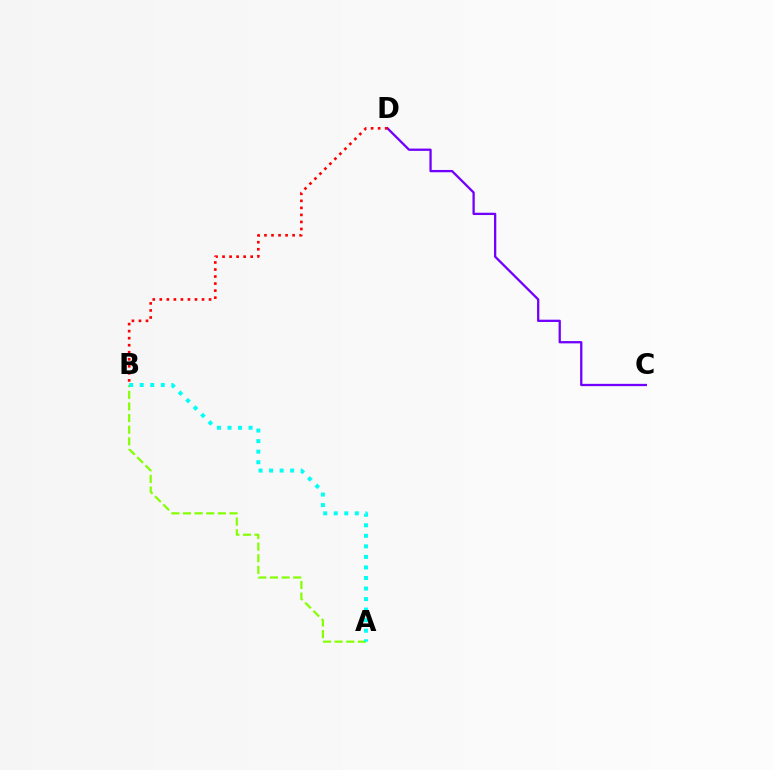{('A', 'B'): [{'color': '#84ff00', 'line_style': 'dashed', 'thickness': 1.58}, {'color': '#00fff6', 'line_style': 'dotted', 'thickness': 2.86}], ('C', 'D'): [{'color': '#7200ff', 'line_style': 'solid', 'thickness': 1.65}], ('B', 'D'): [{'color': '#ff0000', 'line_style': 'dotted', 'thickness': 1.91}]}